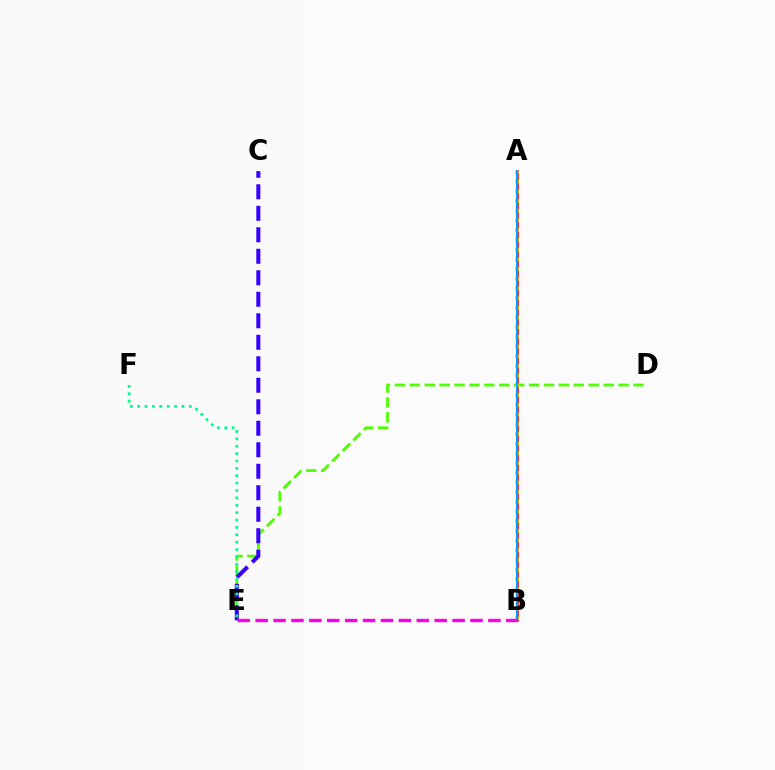{('A', 'B'): [{'color': '#ff0000', 'line_style': 'solid', 'thickness': 1.93}, {'color': '#ffd500', 'line_style': 'dotted', 'thickness': 2.64}, {'color': '#009eff', 'line_style': 'solid', 'thickness': 1.58}], ('D', 'E'): [{'color': '#4fff00', 'line_style': 'dashed', 'thickness': 2.03}], ('C', 'E'): [{'color': '#3700ff', 'line_style': 'dashed', 'thickness': 2.92}], ('E', 'F'): [{'color': '#00ff86', 'line_style': 'dotted', 'thickness': 2.0}], ('B', 'E'): [{'color': '#ff00ed', 'line_style': 'dashed', 'thickness': 2.43}]}